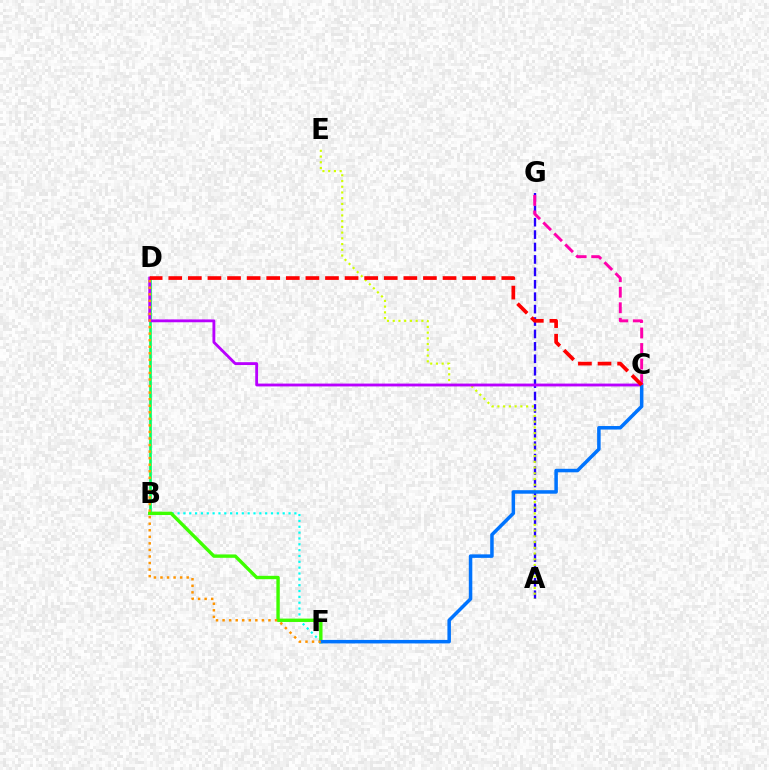{('A', 'G'): [{'color': '#2500ff', 'line_style': 'dashed', 'thickness': 1.69}], ('B', 'D'): [{'color': '#00ff5c', 'line_style': 'solid', 'thickness': 1.9}], ('B', 'F'): [{'color': '#00fff6', 'line_style': 'dotted', 'thickness': 1.59}, {'color': '#3dff00', 'line_style': 'solid', 'thickness': 2.43}], ('A', 'E'): [{'color': '#d1ff00', 'line_style': 'dotted', 'thickness': 1.56}], ('C', 'D'): [{'color': '#b900ff', 'line_style': 'solid', 'thickness': 2.05}, {'color': '#ff0000', 'line_style': 'dashed', 'thickness': 2.66}], ('C', 'F'): [{'color': '#0074ff', 'line_style': 'solid', 'thickness': 2.53}], ('D', 'F'): [{'color': '#ff9400', 'line_style': 'dotted', 'thickness': 1.78}], ('C', 'G'): [{'color': '#ff00ac', 'line_style': 'dashed', 'thickness': 2.11}]}